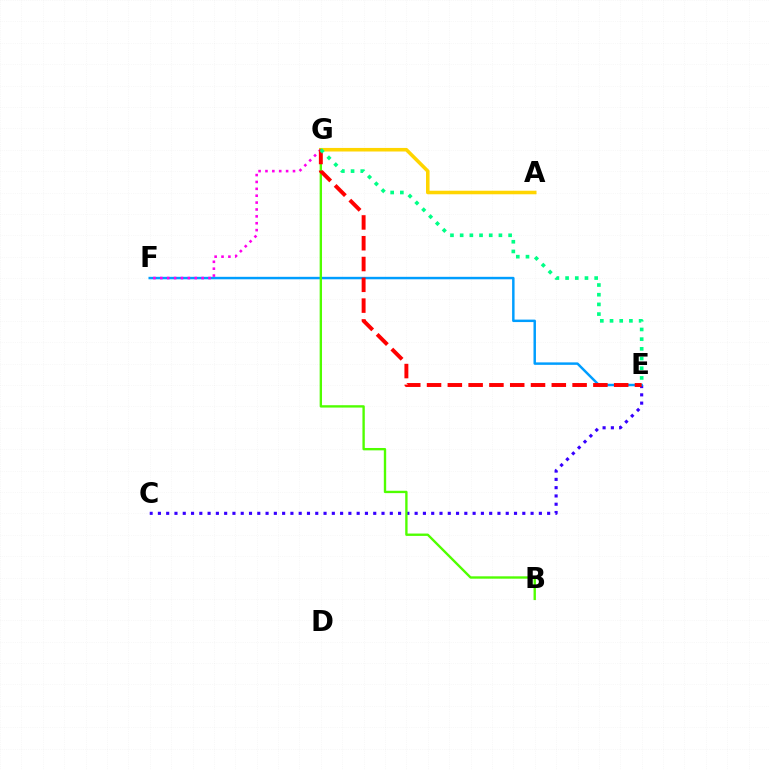{('A', 'G'): [{'color': '#ffd500', 'line_style': 'solid', 'thickness': 2.56}], ('C', 'E'): [{'color': '#3700ff', 'line_style': 'dotted', 'thickness': 2.25}], ('E', 'F'): [{'color': '#009eff', 'line_style': 'solid', 'thickness': 1.77}], ('B', 'G'): [{'color': '#4fff00', 'line_style': 'solid', 'thickness': 1.7}], ('F', 'G'): [{'color': '#ff00ed', 'line_style': 'dotted', 'thickness': 1.87}], ('E', 'G'): [{'color': '#ff0000', 'line_style': 'dashed', 'thickness': 2.82}, {'color': '#00ff86', 'line_style': 'dotted', 'thickness': 2.63}]}